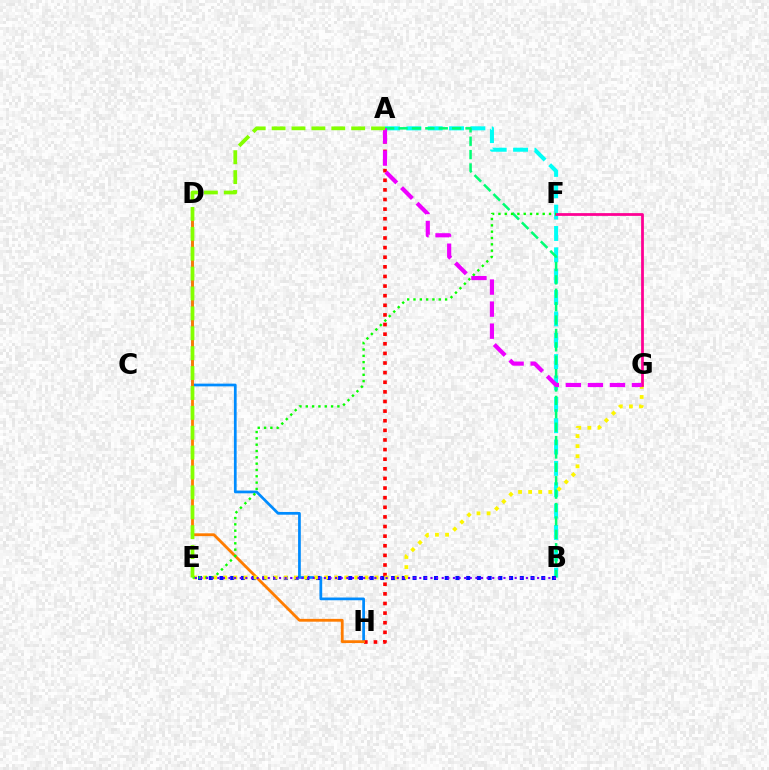{('D', 'H'): [{'color': '#008cff', 'line_style': 'solid', 'thickness': 1.97}, {'color': '#ff7c00', 'line_style': 'solid', 'thickness': 2.03}], ('A', 'B'): [{'color': '#00fff6', 'line_style': 'dashed', 'thickness': 2.9}, {'color': '#00ff74', 'line_style': 'dashed', 'thickness': 1.82}], ('B', 'E'): [{'color': '#0010ff', 'line_style': 'dotted', 'thickness': 2.91}, {'color': '#7200ff', 'line_style': 'dotted', 'thickness': 1.52}], ('A', 'H'): [{'color': '#ff0000', 'line_style': 'dotted', 'thickness': 2.61}], ('E', 'G'): [{'color': '#fcf500', 'line_style': 'dotted', 'thickness': 2.74}], ('F', 'G'): [{'color': '#ff0094', 'line_style': 'solid', 'thickness': 1.99}], ('A', 'G'): [{'color': '#ee00ff', 'line_style': 'dashed', 'thickness': 2.99}], ('E', 'F'): [{'color': '#08ff00', 'line_style': 'dotted', 'thickness': 1.72}], ('A', 'E'): [{'color': '#84ff00', 'line_style': 'dashed', 'thickness': 2.7}]}